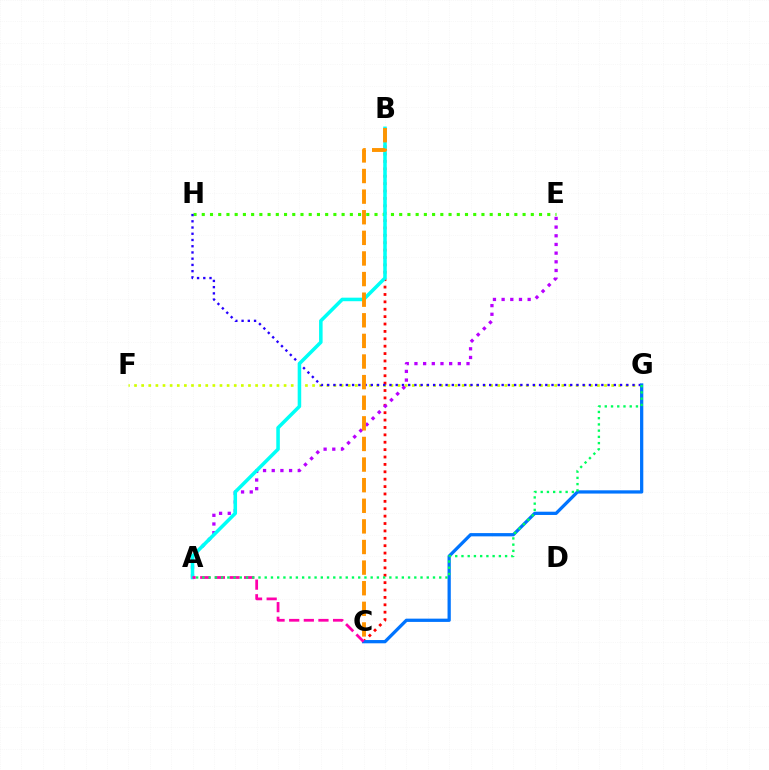{('F', 'G'): [{'color': '#d1ff00', 'line_style': 'dotted', 'thickness': 1.93}], ('B', 'C'): [{'color': '#ff0000', 'line_style': 'dotted', 'thickness': 2.01}, {'color': '#ff9400', 'line_style': 'dashed', 'thickness': 2.8}], ('E', 'H'): [{'color': '#3dff00', 'line_style': 'dotted', 'thickness': 2.23}], ('G', 'H'): [{'color': '#2500ff', 'line_style': 'dotted', 'thickness': 1.69}], ('A', 'E'): [{'color': '#b900ff', 'line_style': 'dotted', 'thickness': 2.36}], ('C', 'G'): [{'color': '#0074ff', 'line_style': 'solid', 'thickness': 2.35}], ('A', 'B'): [{'color': '#00fff6', 'line_style': 'solid', 'thickness': 2.55}], ('A', 'C'): [{'color': '#ff00ac', 'line_style': 'dashed', 'thickness': 1.99}], ('A', 'G'): [{'color': '#00ff5c', 'line_style': 'dotted', 'thickness': 1.69}]}